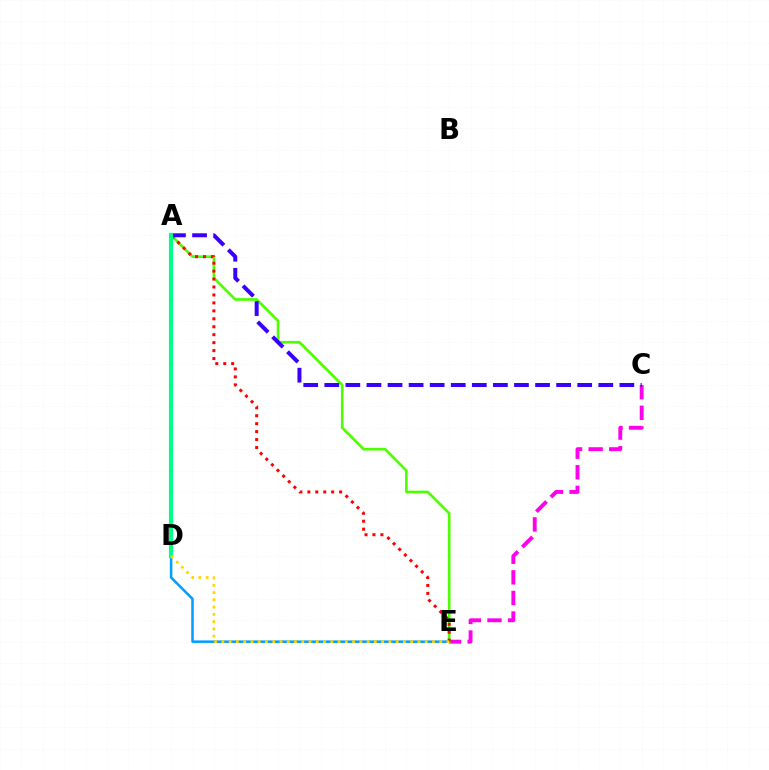{('C', 'E'): [{'color': '#ff00ed', 'line_style': 'dashed', 'thickness': 2.8}], ('D', 'E'): [{'color': '#009eff', 'line_style': 'solid', 'thickness': 1.82}, {'color': '#ffd500', 'line_style': 'dotted', 'thickness': 1.97}], ('A', 'E'): [{'color': '#4fff00', 'line_style': 'solid', 'thickness': 1.93}, {'color': '#ff0000', 'line_style': 'dotted', 'thickness': 2.16}], ('A', 'C'): [{'color': '#3700ff', 'line_style': 'dashed', 'thickness': 2.86}], ('A', 'D'): [{'color': '#00ff86', 'line_style': 'solid', 'thickness': 3.0}]}